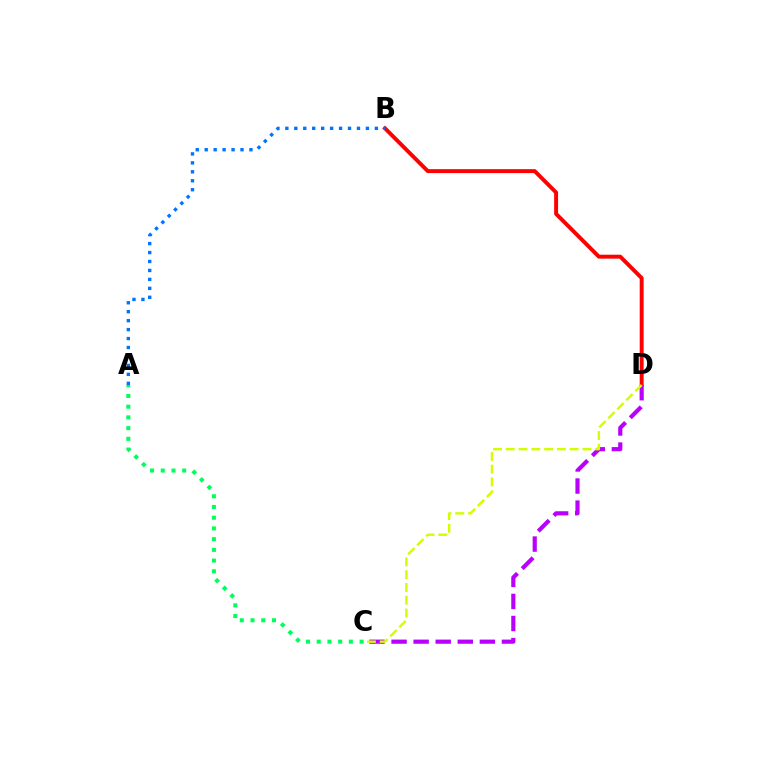{('B', 'D'): [{'color': '#ff0000', 'line_style': 'solid', 'thickness': 2.83}], ('C', 'D'): [{'color': '#b900ff', 'line_style': 'dashed', 'thickness': 3.0}, {'color': '#d1ff00', 'line_style': 'dashed', 'thickness': 1.74}], ('A', 'C'): [{'color': '#00ff5c', 'line_style': 'dotted', 'thickness': 2.91}], ('A', 'B'): [{'color': '#0074ff', 'line_style': 'dotted', 'thickness': 2.43}]}